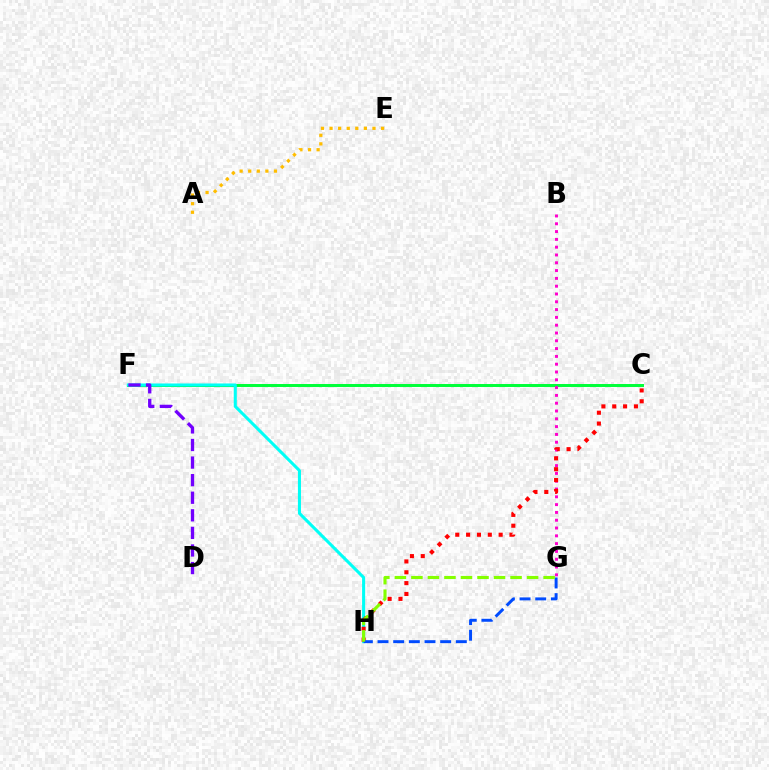{('C', 'F'): [{'color': '#00ff39', 'line_style': 'solid', 'thickness': 2.14}], ('B', 'G'): [{'color': '#ff00cf', 'line_style': 'dotted', 'thickness': 2.12}], ('F', 'H'): [{'color': '#00fff6', 'line_style': 'solid', 'thickness': 2.2}], ('C', 'H'): [{'color': '#ff0000', 'line_style': 'dotted', 'thickness': 2.95}], ('A', 'E'): [{'color': '#ffbd00', 'line_style': 'dotted', 'thickness': 2.33}], ('G', 'H'): [{'color': '#004bff', 'line_style': 'dashed', 'thickness': 2.13}, {'color': '#84ff00', 'line_style': 'dashed', 'thickness': 2.25}], ('D', 'F'): [{'color': '#7200ff', 'line_style': 'dashed', 'thickness': 2.39}]}